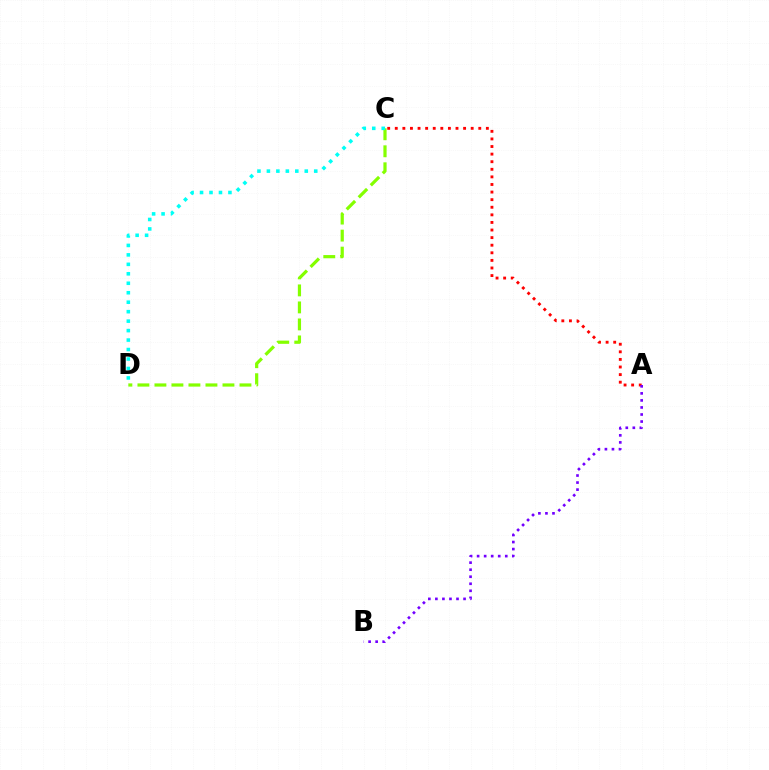{('C', 'D'): [{'color': '#84ff00', 'line_style': 'dashed', 'thickness': 2.31}, {'color': '#00fff6', 'line_style': 'dotted', 'thickness': 2.57}], ('A', 'C'): [{'color': '#ff0000', 'line_style': 'dotted', 'thickness': 2.06}], ('A', 'B'): [{'color': '#7200ff', 'line_style': 'dotted', 'thickness': 1.91}]}